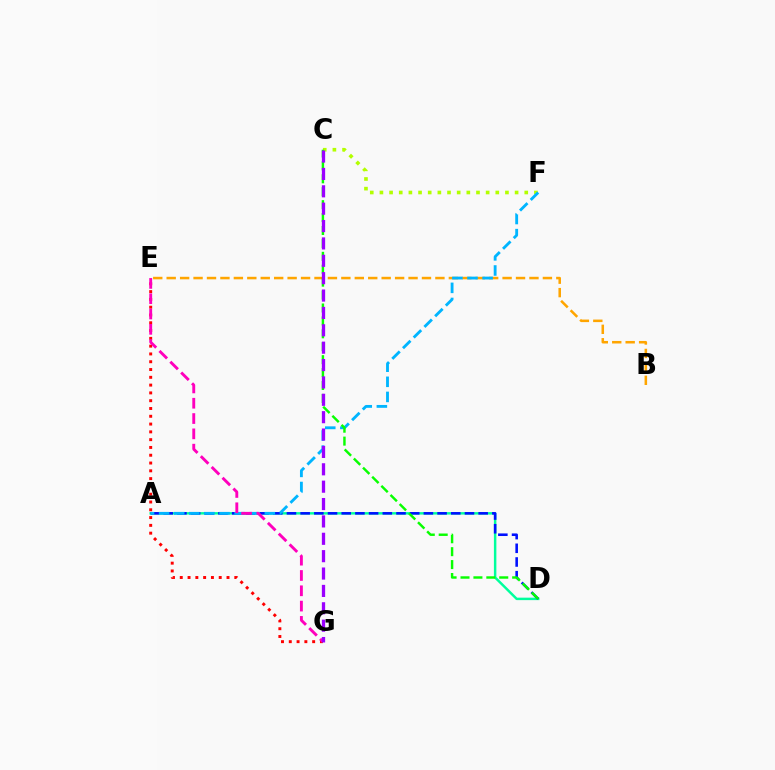{('A', 'D'): [{'color': '#00ff9d', 'line_style': 'solid', 'thickness': 1.77}, {'color': '#0010ff', 'line_style': 'dashed', 'thickness': 1.86}], ('C', 'F'): [{'color': '#b3ff00', 'line_style': 'dotted', 'thickness': 2.62}], ('B', 'E'): [{'color': '#ffa500', 'line_style': 'dashed', 'thickness': 1.83}], ('A', 'F'): [{'color': '#00b5ff', 'line_style': 'dashed', 'thickness': 2.05}], ('E', 'G'): [{'color': '#ff0000', 'line_style': 'dotted', 'thickness': 2.12}, {'color': '#ff00bd', 'line_style': 'dashed', 'thickness': 2.08}], ('C', 'D'): [{'color': '#08ff00', 'line_style': 'dashed', 'thickness': 1.75}], ('C', 'G'): [{'color': '#9b00ff', 'line_style': 'dashed', 'thickness': 2.36}]}